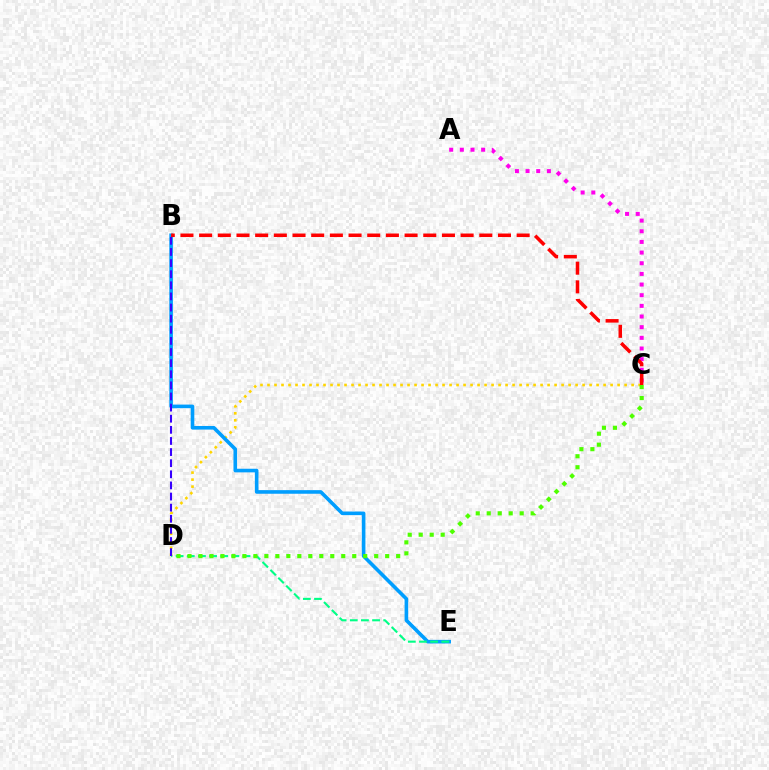{('C', 'D'): [{'color': '#ffd500', 'line_style': 'dotted', 'thickness': 1.9}, {'color': '#4fff00', 'line_style': 'dotted', 'thickness': 2.98}], ('B', 'E'): [{'color': '#009eff', 'line_style': 'solid', 'thickness': 2.6}], ('D', 'E'): [{'color': '#00ff86', 'line_style': 'dashed', 'thickness': 1.52}], ('B', 'D'): [{'color': '#3700ff', 'line_style': 'dashed', 'thickness': 1.51}], ('A', 'C'): [{'color': '#ff00ed', 'line_style': 'dotted', 'thickness': 2.9}], ('B', 'C'): [{'color': '#ff0000', 'line_style': 'dashed', 'thickness': 2.54}]}